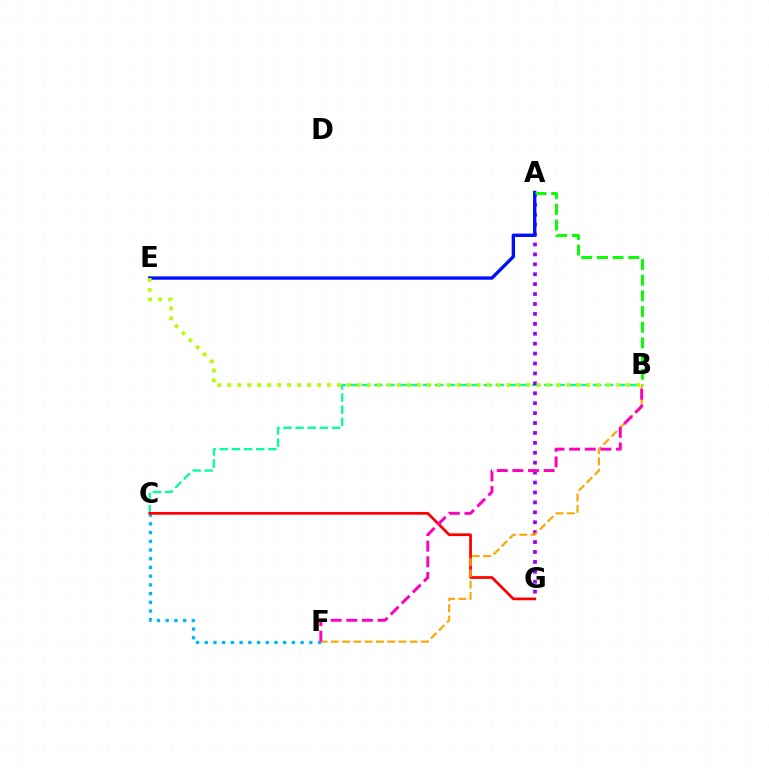{('B', 'C'): [{'color': '#00ff9d', 'line_style': 'dashed', 'thickness': 1.65}], ('A', 'G'): [{'color': '#9b00ff', 'line_style': 'dotted', 'thickness': 2.7}], ('C', 'F'): [{'color': '#00b5ff', 'line_style': 'dotted', 'thickness': 2.37}], ('A', 'E'): [{'color': '#0010ff', 'line_style': 'solid', 'thickness': 2.42}], ('C', 'G'): [{'color': '#ff0000', 'line_style': 'solid', 'thickness': 1.96}], ('A', 'B'): [{'color': '#08ff00', 'line_style': 'dashed', 'thickness': 2.13}], ('B', 'F'): [{'color': '#ffa500', 'line_style': 'dashed', 'thickness': 1.53}, {'color': '#ff00bd', 'line_style': 'dashed', 'thickness': 2.12}], ('B', 'E'): [{'color': '#b3ff00', 'line_style': 'dotted', 'thickness': 2.71}]}